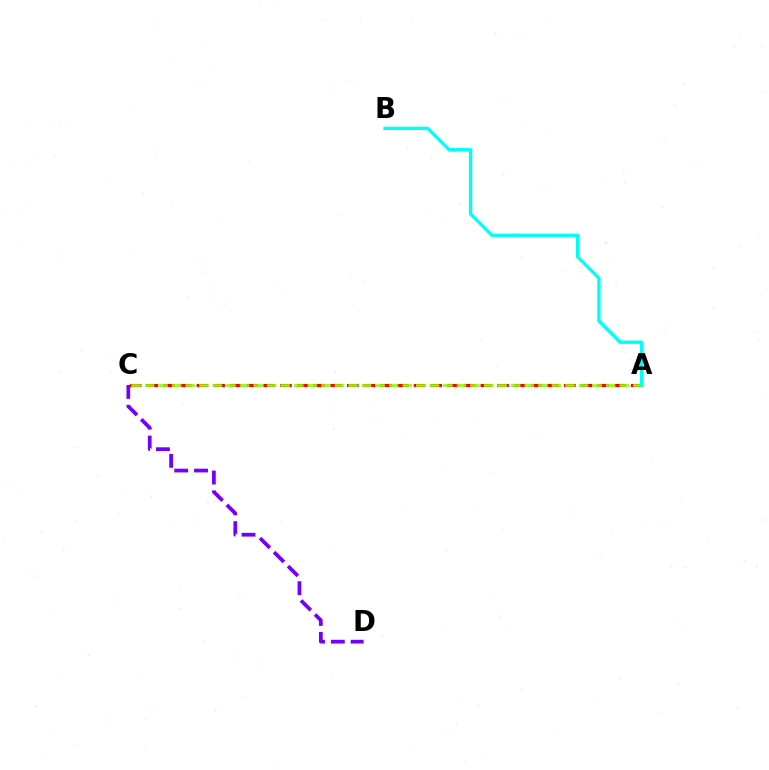{('C', 'D'): [{'color': '#7200ff', 'line_style': 'dashed', 'thickness': 2.69}], ('A', 'C'): [{'color': '#ff0000', 'line_style': 'dashed', 'thickness': 2.27}, {'color': '#84ff00', 'line_style': 'dashed', 'thickness': 1.84}], ('A', 'B'): [{'color': '#00fff6', 'line_style': 'solid', 'thickness': 2.41}]}